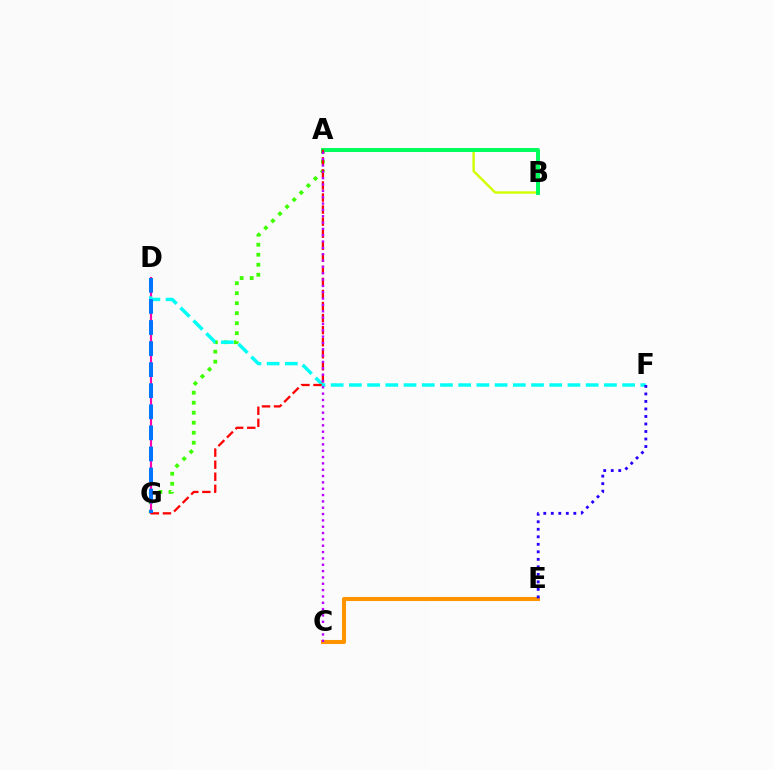{('A', 'G'): [{'color': '#3dff00', 'line_style': 'dotted', 'thickness': 2.72}, {'color': '#ff0000', 'line_style': 'dashed', 'thickness': 1.64}], ('C', 'E'): [{'color': '#ff9400', 'line_style': 'solid', 'thickness': 2.93}], ('A', 'B'): [{'color': '#d1ff00', 'line_style': 'solid', 'thickness': 1.73}, {'color': '#00ff5c', 'line_style': 'solid', 'thickness': 2.85}], ('D', 'G'): [{'color': '#ff00ac', 'line_style': 'solid', 'thickness': 1.54}, {'color': '#0074ff', 'line_style': 'dashed', 'thickness': 2.86}], ('D', 'F'): [{'color': '#00fff6', 'line_style': 'dashed', 'thickness': 2.47}], ('A', 'C'): [{'color': '#b900ff', 'line_style': 'dotted', 'thickness': 1.72}], ('E', 'F'): [{'color': '#2500ff', 'line_style': 'dotted', 'thickness': 2.04}]}